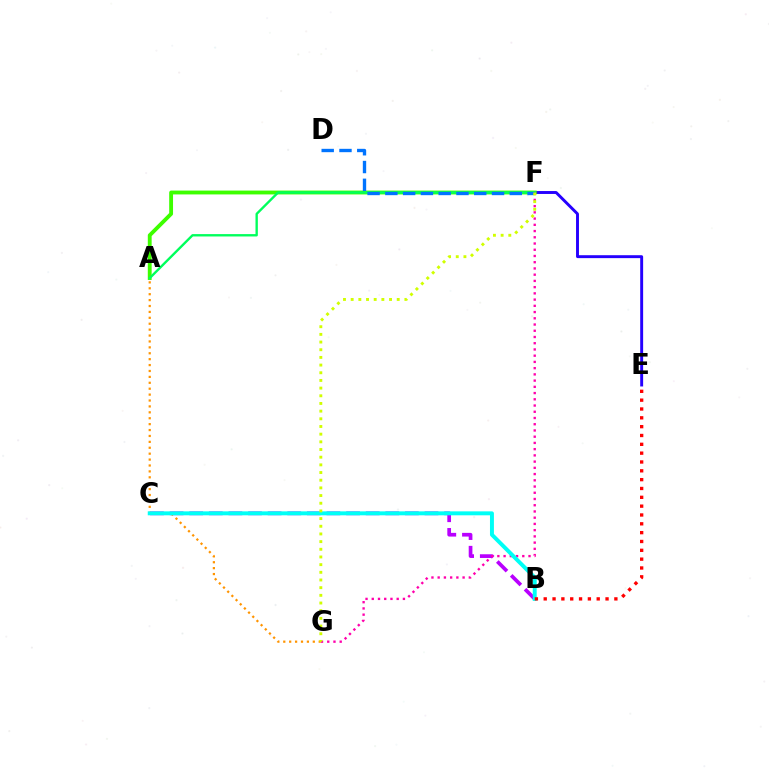{('E', 'F'): [{'color': '#2500ff', 'line_style': 'solid', 'thickness': 2.1}], ('B', 'C'): [{'color': '#b900ff', 'line_style': 'dashed', 'thickness': 2.66}, {'color': '#00fff6', 'line_style': 'solid', 'thickness': 2.84}], ('F', 'G'): [{'color': '#ff00ac', 'line_style': 'dotted', 'thickness': 1.69}, {'color': '#d1ff00', 'line_style': 'dotted', 'thickness': 2.09}], ('A', 'F'): [{'color': '#3dff00', 'line_style': 'solid', 'thickness': 2.77}, {'color': '#00ff5c', 'line_style': 'solid', 'thickness': 1.7}], ('A', 'G'): [{'color': '#ff9400', 'line_style': 'dotted', 'thickness': 1.6}], ('B', 'E'): [{'color': '#ff0000', 'line_style': 'dotted', 'thickness': 2.4}], ('D', 'F'): [{'color': '#0074ff', 'line_style': 'dashed', 'thickness': 2.41}]}